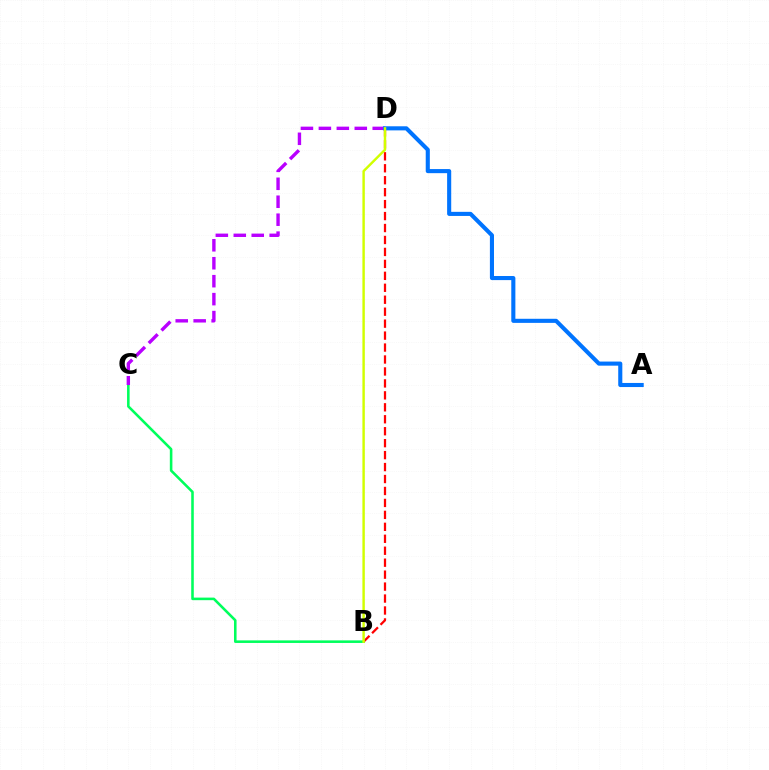{('B', 'C'): [{'color': '#00ff5c', 'line_style': 'solid', 'thickness': 1.85}], ('B', 'D'): [{'color': '#ff0000', 'line_style': 'dashed', 'thickness': 1.62}, {'color': '#d1ff00', 'line_style': 'solid', 'thickness': 1.75}], ('C', 'D'): [{'color': '#b900ff', 'line_style': 'dashed', 'thickness': 2.44}], ('A', 'D'): [{'color': '#0074ff', 'line_style': 'solid', 'thickness': 2.95}]}